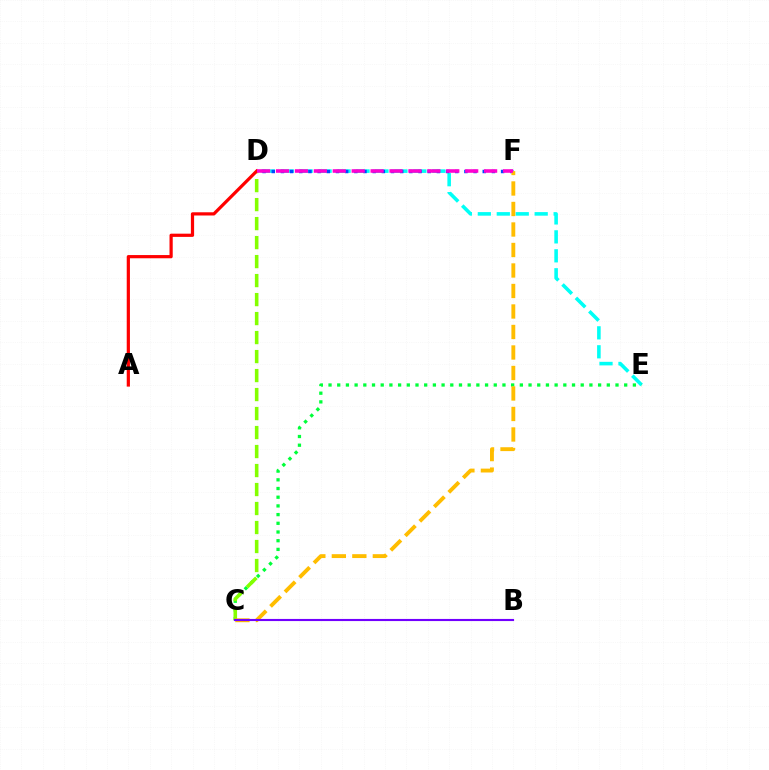{('D', 'E'): [{'color': '#00fff6', 'line_style': 'dashed', 'thickness': 2.57}], ('C', 'E'): [{'color': '#00ff39', 'line_style': 'dotted', 'thickness': 2.36}], ('C', 'D'): [{'color': '#84ff00', 'line_style': 'dashed', 'thickness': 2.58}], ('D', 'F'): [{'color': '#004bff', 'line_style': 'dotted', 'thickness': 2.49}, {'color': '#ff00cf', 'line_style': 'dashed', 'thickness': 2.57}], ('A', 'D'): [{'color': '#ff0000', 'line_style': 'solid', 'thickness': 2.32}], ('C', 'F'): [{'color': '#ffbd00', 'line_style': 'dashed', 'thickness': 2.78}], ('B', 'C'): [{'color': '#7200ff', 'line_style': 'solid', 'thickness': 1.53}]}